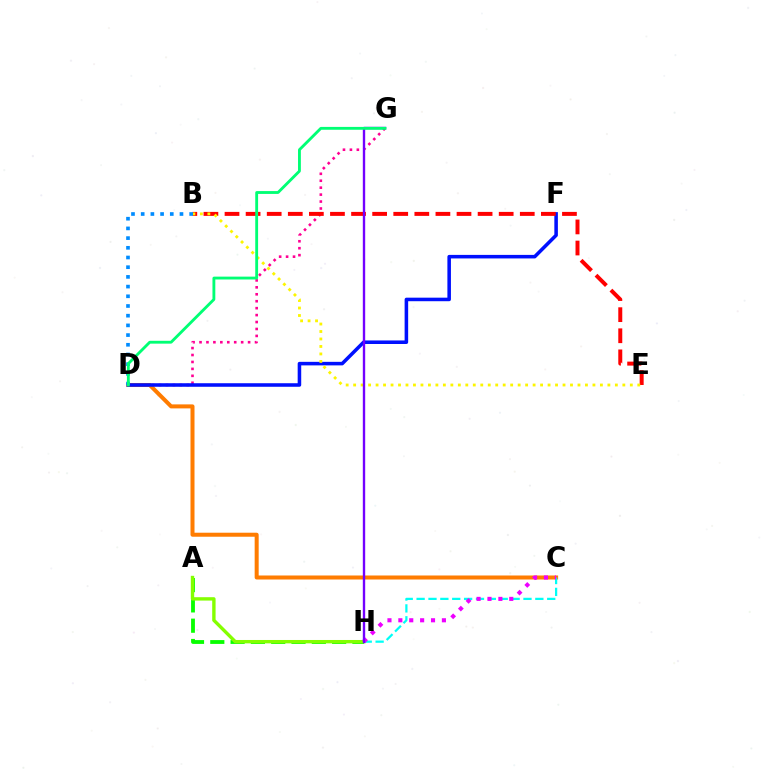{('D', 'G'): [{'color': '#ff0094', 'line_style': 'dotted', 'thickness': 1.89}, {'color': '#00ff74', 'line_style': 'solid', 'thickness': 2.05}], ('C', 'D'): [{'color': '#ff7c00', 'line_style': 'solid', 'thickness': 2.89}], ('D', 'F'): [{'color': '#0010ff', 'line_style': 'solid', 'thickness': 2.55}], ('A', 'H'): [{'color': '#08ff00', 'line_style': 'dashed', 'thickness': 2.76}, {'color': '#84ff00', 'line_style': 'solid', 'thickness': 2.43}], ('B', 'E'): [{'color': '#ff0000', 'line_style': 'dashed', 'thickness': 2.87}, {'color': '#fcf500', 'line_style': 'dotted', 'thickness': 2.03}], ('C', 'H'): [{'color': '#00fff6', 'line_style': 'dashed', 'thickness': 1.61}, {'color': '#ee00ff', 'line_style': 'dotted', 'thickness': 2.96}], ('B', 'D'): [{'color': '#008cff', 'line_style': 'dotted', 'thickness': 2.63}], ('G', 'H'): [{'color': '#7200ff', 'line_style': 'solid', 'thickness': 1.71}]}